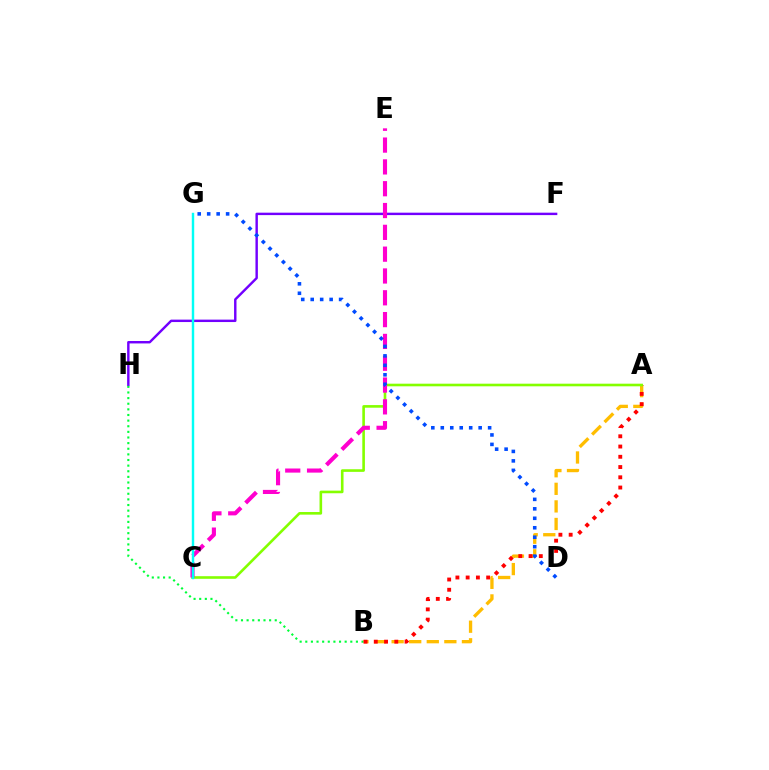{('A', 'B'): [{'color': '#ffbd00', 'line_style': 'dashed', 'thickness': 2.39}, {'color': '#ff0000', 'line_style': 'dotted', 'thickness': 2.78}], ('F', 'H'): [{'color': '#7200ff', 'line_style': 'solid', 'thickness': 1.75}], ('B', 'H'): [{'color': '#00ff39', 'line_style': 'dotted', 'thickness': 1.53}], ('A', 'C'): [{'color': '#84ff00', 'line_style': 'solid', 'thickness': 1.88}], ('C', 'E'): [{'color': '#ff00cf', 'line_style': 'dashed', 'thickness': 2.96}], ('C', 'G'): [{'color': '#00fff6', 'line_style': 'solid', 'thickness': 1.75}], ('D', 'G'): [{'color': '#004bff', 'line_style': 'dotted', 'thickness': 2.57}]}